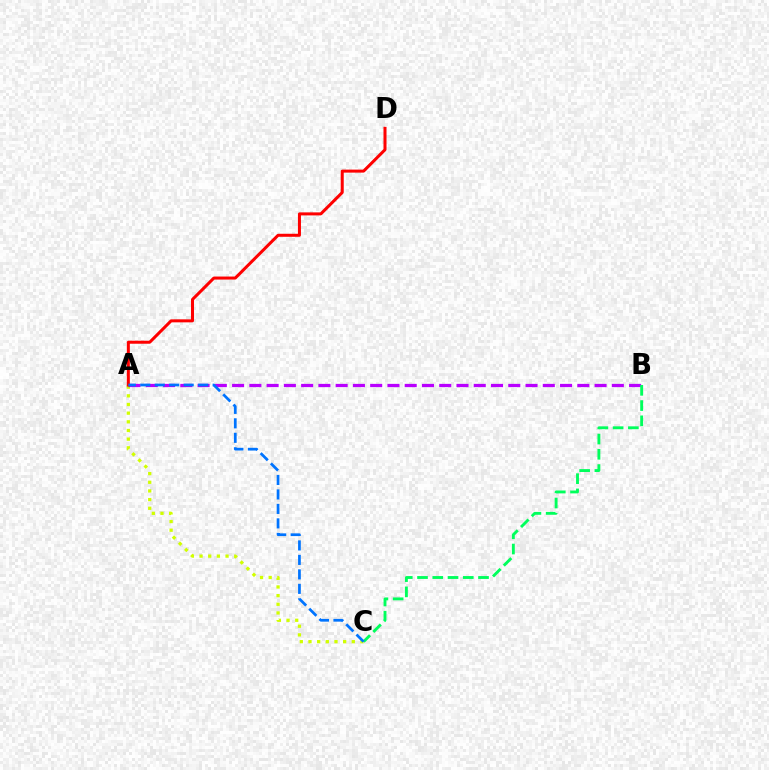{('A', 'C'): [{'color': '#d1ff00', 'line_style': 'dotted', 'thickness': 2.35}, {'color': '#0074ff', 'line_style': 'dashed', 'thickness': 1.97}], ('A', 'B'): [{'color': '#b900ff', 'line_style': 'dashed', 'thickness': 2.34}], ('A', 'D'): [{'color': '#ff0000', 'line_style': 'solid', 'thickness': 2.18}], ('B', 'C'): [{'color': '#00ff5c', 'line_style': 'dashed', 'thickness': 2.07}]}